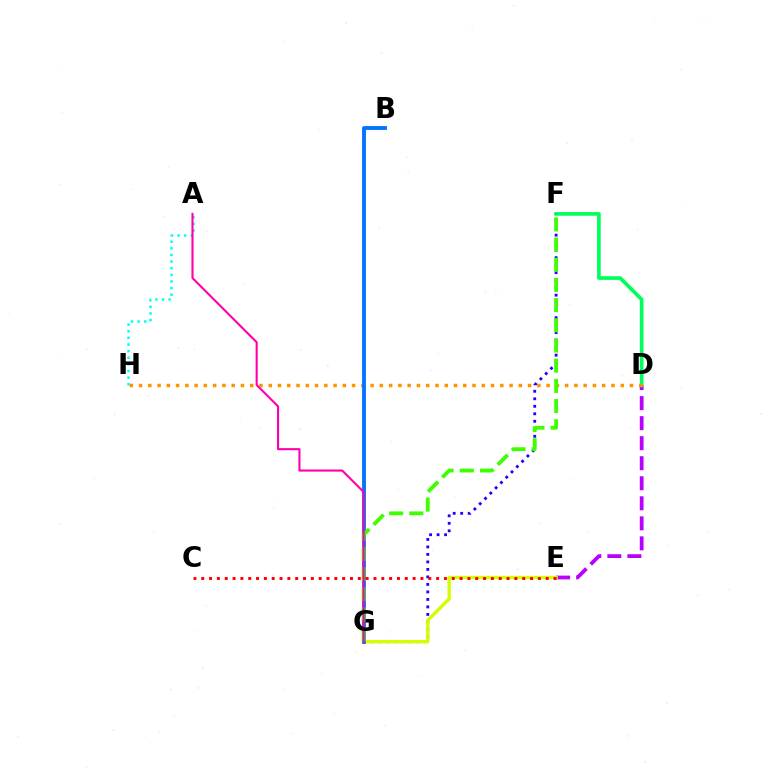{('A', 'H'): [{'color': '#00fff6', 'line_style': 'dotted', 'thickness': 1.8}], ('D', 'E'): [{'color': '#b900ff', 'line_style': 'dashed', 'thickness': 2.72}], ('D', 'F'): [{'color': '#00ff5c', 'line_style': 'solid', 'thickness': 2.64}], ('F', 'G'): [{'color': '#2500ff', 'line_style': 'dotted', 'thickness': 2.04}, {'color': '#3dff00', 'line_style': 'dashed', 'thickness': 2.74}], ('E', 'G'): [{'color': '#d1ff00', 'line_style': 'solid', 'thickness': 2.41}], ('D', 'H'): [{'color': '#ff9400', 'line_style': 'dotted', 'thickness': 2.52}], ('B', 'G'): [{'color': '#0074ff', 'line_style': 'solid', 'thickness': 2.77}], ('A', 'G'): [{'color': '#ff00ac', 'line_style': 'solid', 'thickness': 1.52}], ('C', 'E'): [{'color': '#ff0000', 'line_style': 'dotted', 'thickness': 2.13}]}